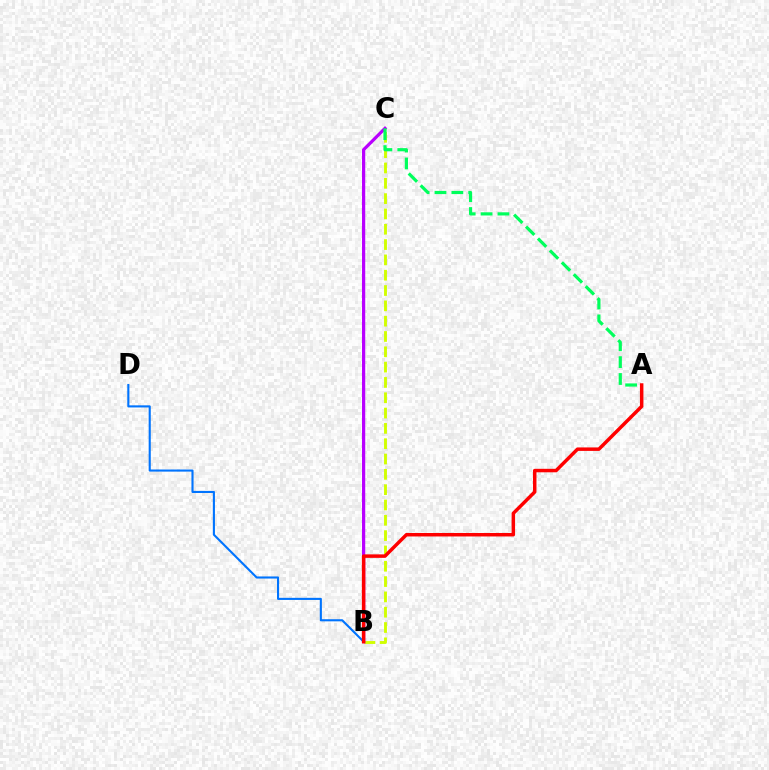{('B', 'D'): [{'color': '#0074ff', 'line_style': 'solid', 'thickness': 1.52}], ('B', 'C'): [{'color': '#d1ff00', 'line_style': 'dashed', 'thickness': 2.08}, {'color': '#b900ff', 'line_style': 'solid', 'thickness': 2.31}], ('A', 'B'): [{'color': '#ff0000', 'line_style': 'solid', 'thickness': 2.5}], ('A', 'C'): [{'color': '#00ff5c', 'line_style': 'dashed', 'thickness': 2.29}]}